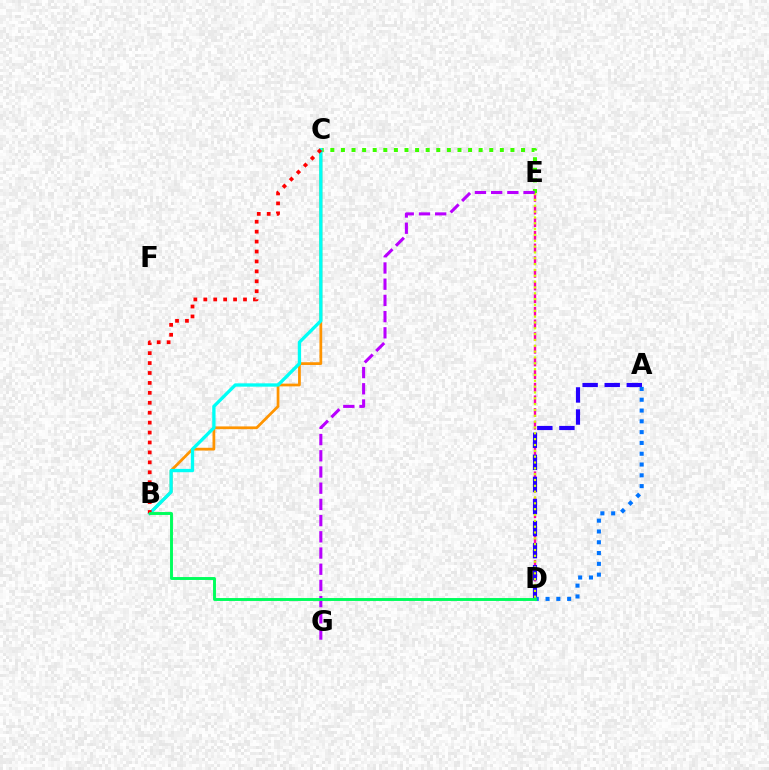{('D', 'E'): [{'color': '#ff00ac', 'line_style': 'dashed', 'thickness': 1.72}, {'color': '#d1ff00', 'line_style': 'dotted', 'thickness': 1.59}], ('C', 'E'): [{'color': '#3dff00', 'line_style': 'dotted', 'thickness': 2.88}], ('A', 'D'): [{'color': '#2500ff', 'line_style': 'dashed', 'thickness': 3.0}, {'color': '#0074ff', 'line_style': 'dotted', 'thickness': 2.93}], ('B', 'C'): [{'color': '#ff9400', 'line_style': 'solid', 'thickness': 1.98}, {'color': '#00fff6', 'line_style': 'solid', 'thickness': 2.39}, {'color': '#ff0000', 'line_style': 'dotted', 'thickness': 2.7}], ('E', 'G'): [{'color': '#b900ff', 'line_style': 'dashed', 'thickness': 2.2}], ('B', 'D'): [{'color': '#00ff5c', 'line_style': 'solid', 'thickness': 2.1}]}